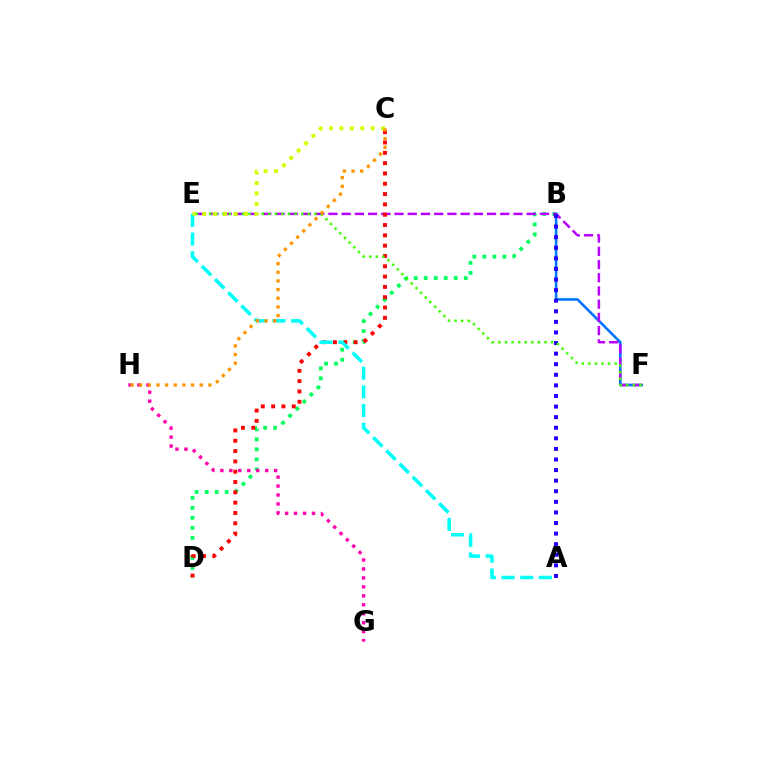{('B', 'F'): [{'color': '#0074ff', 'line_style': 'solid', 'thickness': 1.87}], ('B', 'D'): [{'color': '#00ff5c', 'line_style': 'dotted', 'thickness': 2.72}], ('E', 'F'): [{'color': '#b900ff', 'line_style': 'dashed', 'thickness': 1.8}, {'color': '#3dff00', 'line_style': 'dotted', 'thickness': 1.79}], ('C', 'D'): [{'color': '#ff0000', 'line_style': 'dotted', 'thickness': 2.8}], ('A', 'B'): [{'color': '#2500ff', 'line_style': 'dotted', 'thickness': 2.88}], ('A', 'E'): [{'color': '#00fff6', 'line_style': 'dashed', 'thickness': 2.54}], ('G', 'H'): [{'color': '#ff00ac', 'line_style': 'dotted', 'thickness': 2.43}], ('C', 'E'): [{'color': '#d1ff00', 'line_style': 'dotted', 'thickness': 2.83}], ('C', 'H'): [{'color': '#ff9400', 'line_style': 'dotted', 'thickness': 2.35}]}